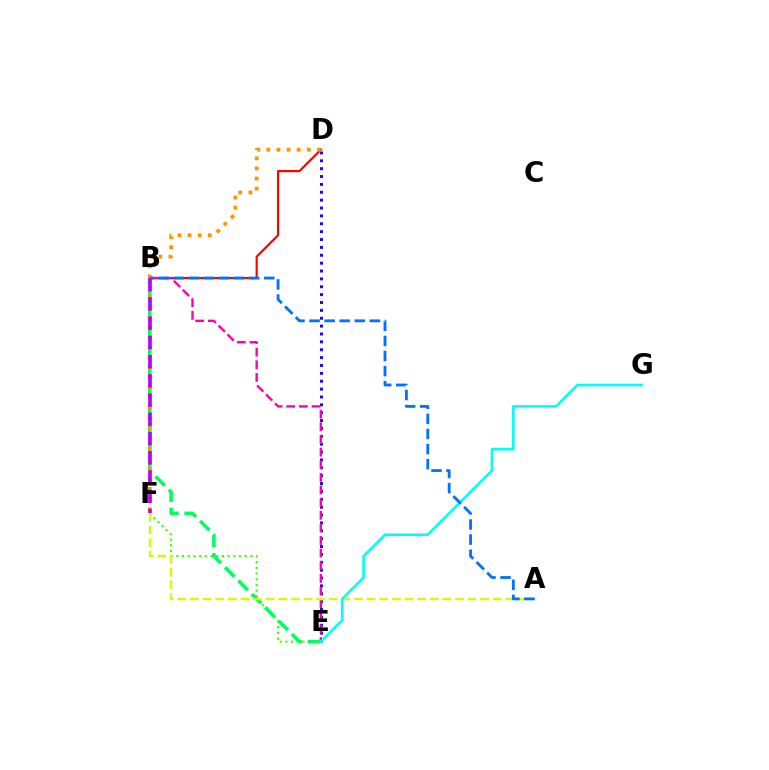{('D', 'E'): [{'color': '#2500ff', 'line_style': 'dotted', 'thickness': 2.14}], ('B', 'D'): [{'color': '#ff0000', 'line_style': 'solid', 'thickness': 1.58}], ('E', 'F'): [{'color': '#3dff00', 'line_style': 'dotted', 'thickness': 1.55}], ('B', 'E'): [{'color': '#ff00ac', 'line_style': 'dashed', 'thickness': 1.72}, {'color': '#00ff5c', 'line_style': 'dashed', 'thickness': 2.57}], ('A', 'F'): [{'color': '#d1ff00', 'line_style': 'dashed', 'thickness': 1.71}], ('E', 'G'): [{'color': '#00fff6', 'line_style': 'solid', 'thickness': 1.89}], ('D', 'F'): [{'color': '#ff9400', 'line_style': 'dotted', 'thickness': 2.75}], ('A', 'B'): [{'color': '#0074ff', 'line_style': 'dashed', 'thickness': 2.05}], ('B', 'F'): [{'color': '#b900ff', 'line_style': 'dashed', 'thickness': 2.61}]}